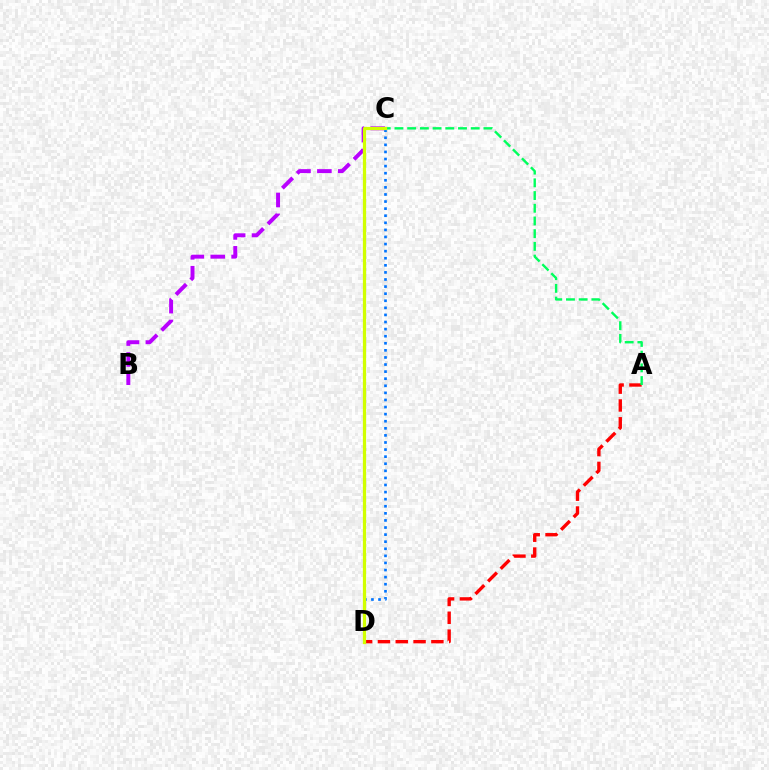{('B', 'C'): [{'color': '#b900ff', 'line_style': 'dashed', 'thickness': 2.84}], ('A', 'D'): [{'color': '#ff0000', 'line_style': 'dashed', 'thickness': 2.42}], ('A', 'C'): [{'color': '#00ff5c', 'line_style': 'dashed', 'thickness': 1.73}], ('C', 'D'): [{'color': '#0074ff', 'line_style': 'dotted', 'thickness': 1.93}, {'color': '#d1ff00', 'line_style': 'solid', 'thickness': 2.33}]}